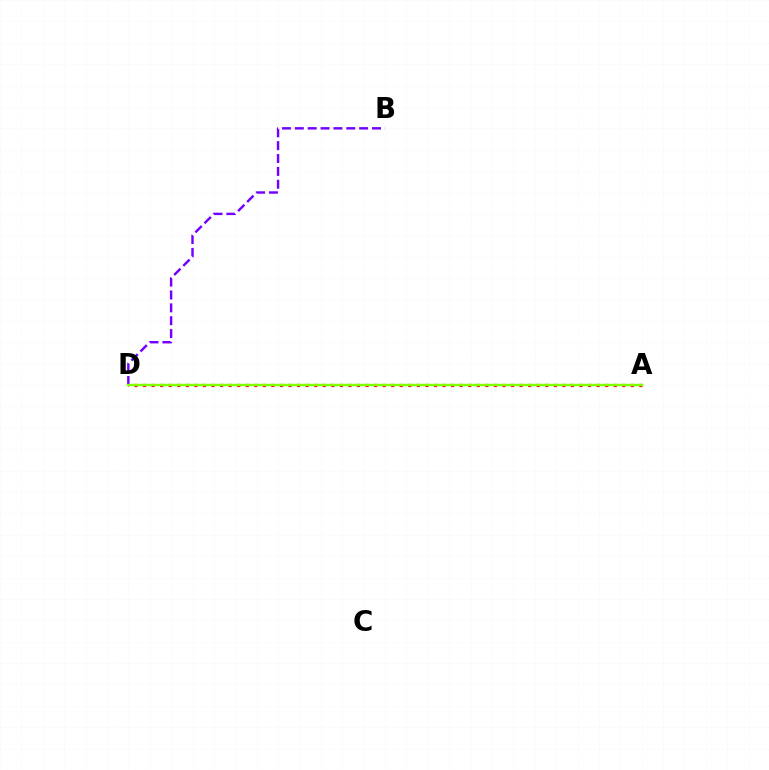{('A', 'D'): [{'color': '#00fff6', 'line_style': 'solid', 'thickness': 1.52}, {'color': '#ff0000', 'line_style': 'dotted', 'thickness': 2.33}, {'color': '#84ff00', 'line_style': 'solid', 'thickness': 1.71}], ('B', 'D'): [{'color': '#7200ff', 'line_style': 'dashed', 'thickness': 1.75}]}